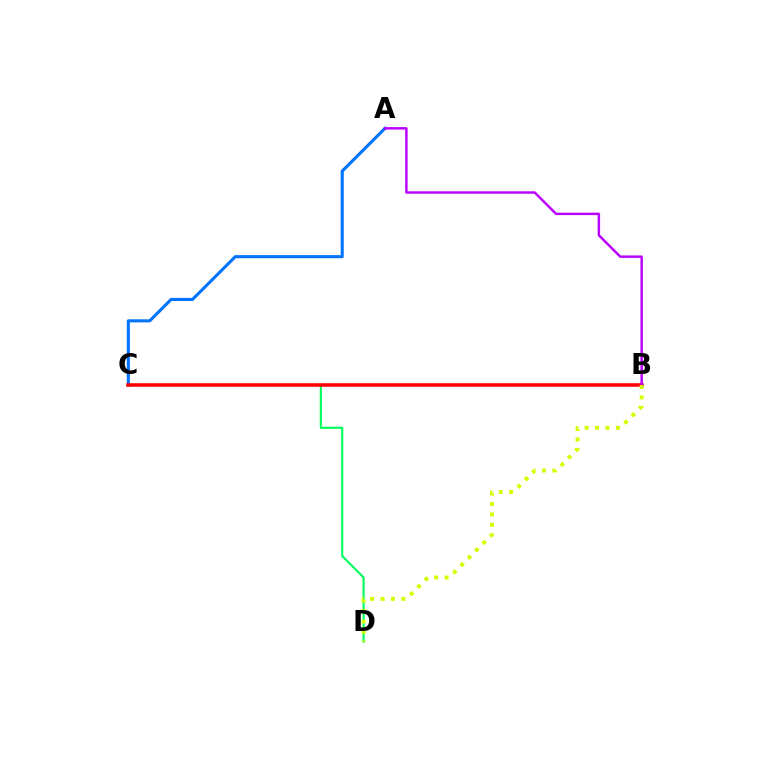{('A', 'C'): [{'color': '#0074ff', 'line_style': 'solid', 'thickness': 2.22}], ('C', 'D'): [{'color': '#00ff5c', 'line_style': 'solid', 'thickness': 1.53}], ('B', 'C'): [{'color': '#ff0000', 'line_style': 'solid', 'thickness': 2.54}], ('A', 'B'): [{'color': '#b900ff', 'line_style': 'solid', 'thickness': 1.76}], ('B', 'D'): [{'color': '#d1ff00', 'line_style': 'dotted', 'thickness': 2.83}]}